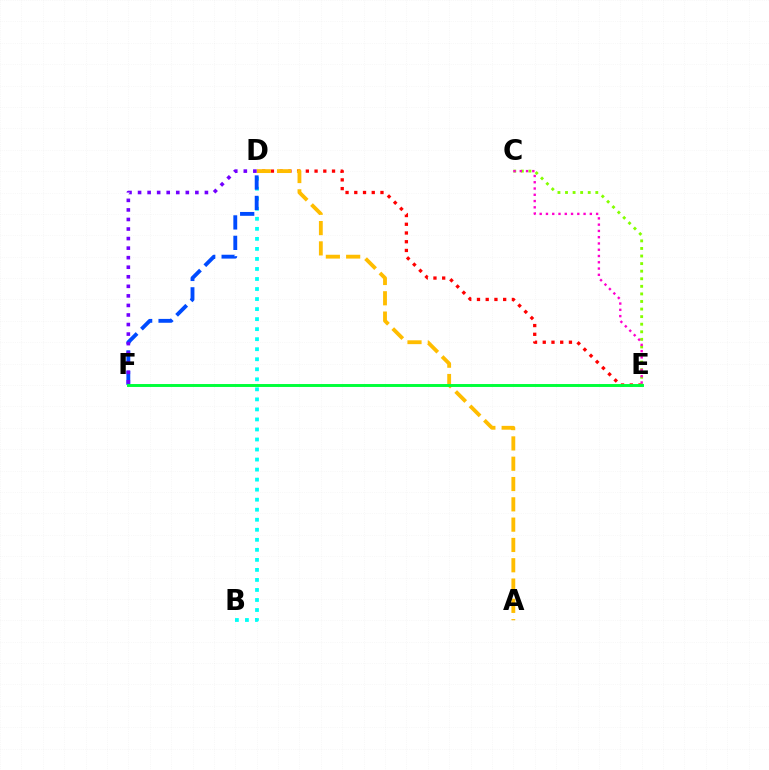{('B', 'D'): [{'color': '#00fff6', 'line_style': 'dotted', 'thickness': 2.73}], ('D', 'F'): [{'color': '#004bff', 'line_style': 'dashed', 'thickness': 2.78}, {'color': '#7200ff', 'line_style': 'dotted', 'thickness': 2.59}], ('D', 'E'): [{'color': '#ff0000', 'line_style': 'dotted', 'thickness': 2.37}], ('A', 'D'): [{'color': '#ffbd00', 'line_style': 'dashed', 'thickness': 2.76}], ('C', 'E'): [{'color': '#84ff00', 'line_style': 'dotted', 'thickness': 2.06}, {'color': '#ff00cf', 'line_style': 'dotted', 'thickness': 1.7}], ('E', 'F'): [{'color': '#00ff39', 'line_style': 'solid', 'thickness': 2.11}]}